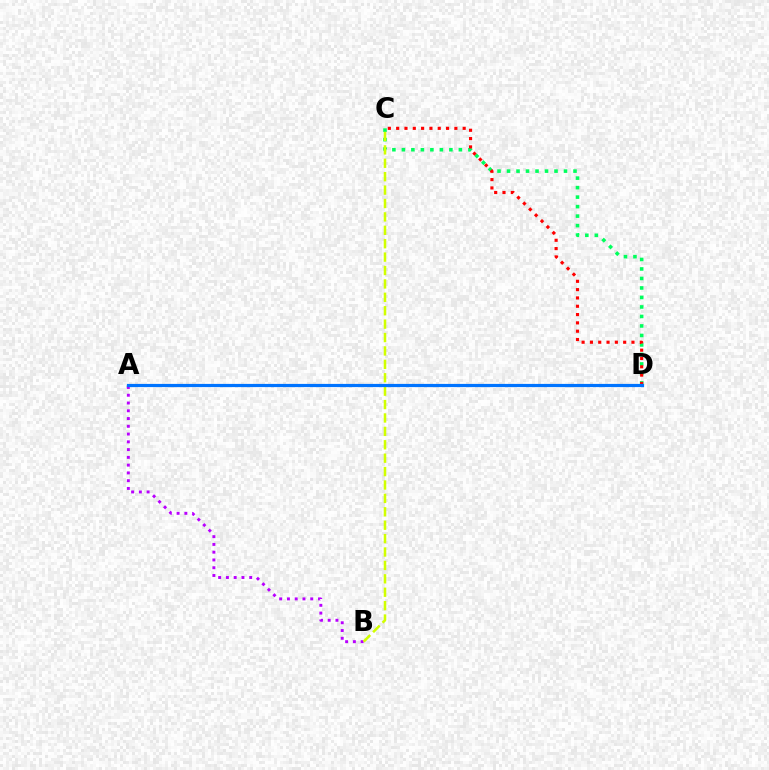{('A', 'B'): [{'color': '#b900ff', 'line_style': 'dotted', 'thickness': 2.11}], ('C', 'D'): [{'color': '#00ff5c', 'line_style': 'dotted', 'thickness': 2.58}, {'color': '#ff0000', 'line_style': 'dotted', 'thickness': 2.26}], ('B', 'C'): [{'color': '#d1ff00', 'line_style': 'dashed', 'thickness': 1.82}], ('A', 'D'): [{'color': '#0074ff', 'line_style': 'solid', 'thickness': 2.3}]}